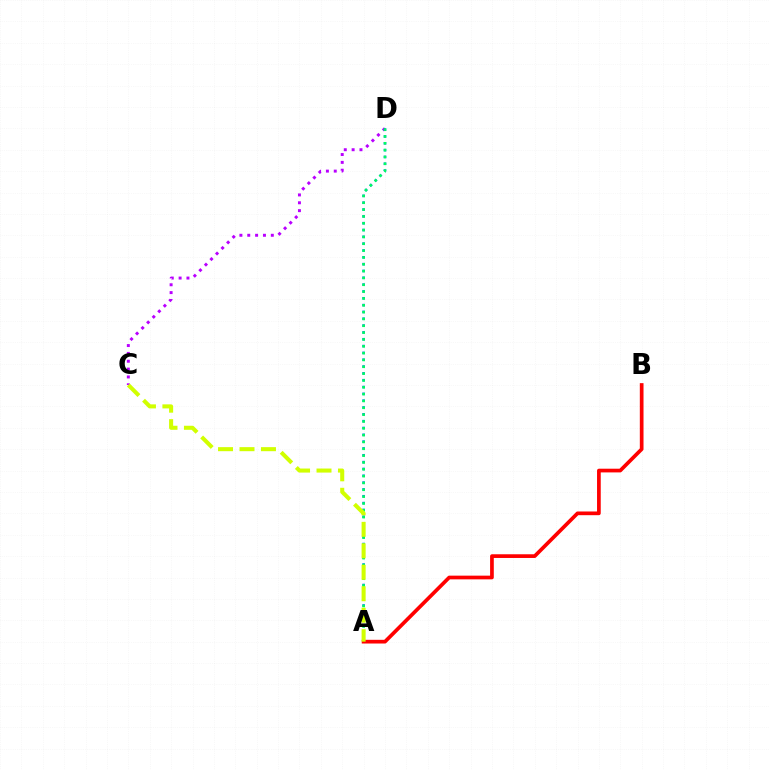{('C', 'D'): [{'color': '#b900ff', 'line_style': 'dotted', 'thickness': 2.13}], ('A', 'D'): [{'color': '#0074ff', 'line_style': 'dotted', 'thickness': 1.85}, {'color': '#00ff5c', 'line_style': 'dotted', 'thickness': 1.86}], ('A', 'B'): [{'color': '#ff0000', 'line_style': 'solid', 'thickness': 2.66}], ('A', 'C'): [{'color': '#d1ff00', 'line_style': 'dashed', 'thickness': 2.92}]}